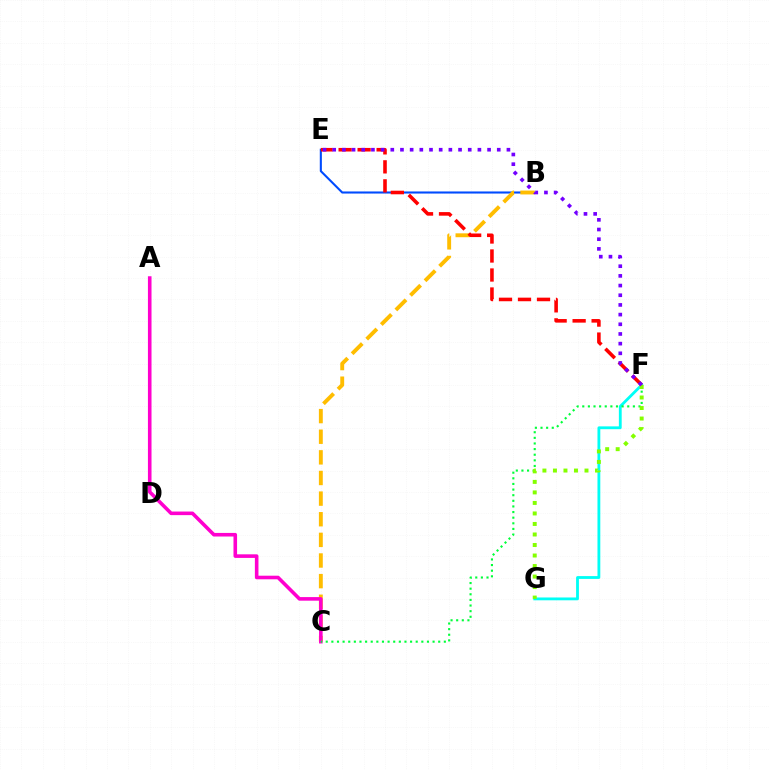{('B', 'E'): [{'color': '#004bff', 'line_style': 'solid', 'thickness': 1.5}], ('B', 'C'): [{'color': '#ffbd00', 'line_style': 'dashed', 'thickness': 2.8}], ('A', 'C'): [{'color': '#ff00cf', 'line_style': 'solid', 'thickness': 2.59}], ('F', 'G'): [{'color': '#00fff6', 'line_style': 'solid', 'thickness': 2.03}, {'color': '#84ff00', 'line_style': 'dotted', 'thickness': 2.86}], ('C', 'F'): [{'color': '#00ff39', 'line_style': 'dotted', 'thickness': 1.53}], ('E', 'F'): [{'color': '#ff0000', 'line_style': 'dashed', 'thickness': 2.58}, {'color': '#7200ff', 'line_style': 'dotted', 'thickness': 2.63}]}